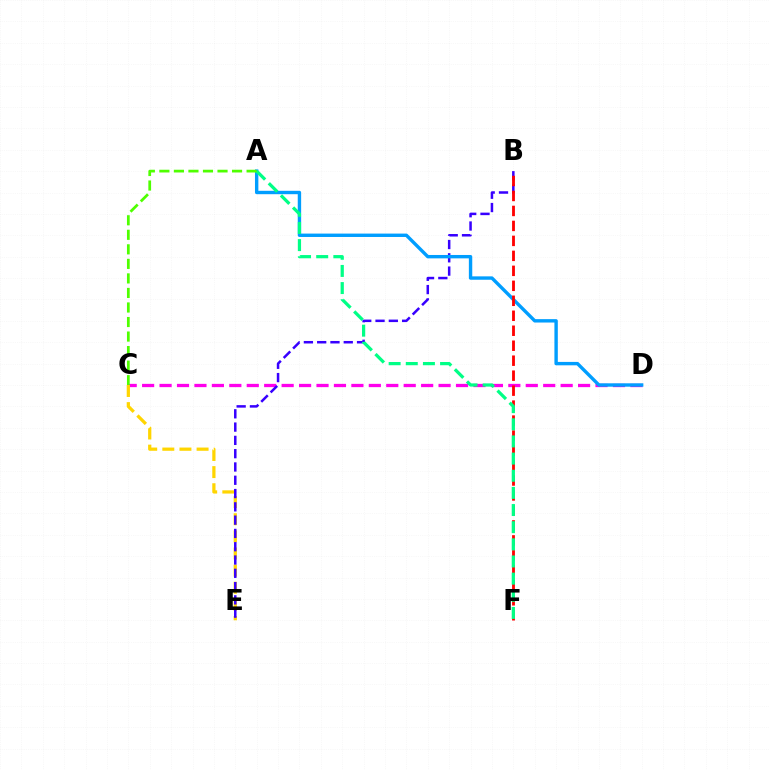{('C', 'D'): [{'color': '#ff00ed', 'line_style': 'dashed', 'thickness': 2.37}], ('C', 'E'): [{'color': '#ffd500', 'line_style': 'dashed', 'thickness': 2.33}], ('B', 'E'): [{'color': '#3700ff', 'line_style': 'dashed', 'thickness': 1.81}], ('A', 'D'): [{'color': '#009eff', 'line_style': 'solid', 'thickness': 2.44}], ('B', 'F'): [{'color': '#ff0000', 'line_style': 'dashed', 'thickness': 2.03}], ('A', 'F'): [{'color': '#00ff86', 'line_style': 'dashed', 'thickness': 2.33}], ('A', 'C'): [{'color': '#4fff00', 'line_style': 'dashed', 'thickness': 1.97}]}